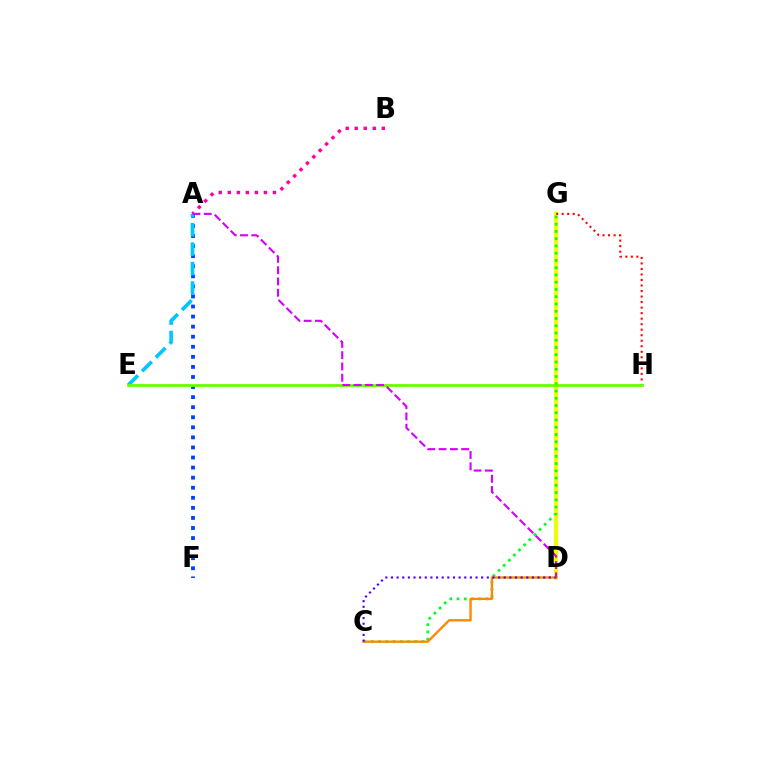{('D', 'G'): [{'color': '#00ffaf', 'line_style': 'solid', 'thickness': 2.57}, {'color': '#eeff00', 'line_style': 'solid', 'thickness': 2.95}], ('C', 'G'): [{'color': '#00ff27', 'line_style': 'dotted', 'thickness': 1.97}], ('A', 'B'): [{'color': '#ff00a0', 'line_style': 'dotted', 'thickness': 2.45}], ('A', 'F'): [{'color': '#003fff', 'line_style': 'dotted', 'thickness': 2.74}], ('C', 'D'): [{'color': '#ff8800', 'line_style': 'solid', 'thickness': 1.7}, {'color': '#4f00ff', 'line_style': 'dotted', 'thickness': 1.53}], ('A', 'E'): [{'color': '#00c7ff', 'line_style': 'dashed', 'thickness': 2.64}], ('G', 'H'): [{'color': '#ff0000', 'line_style': 'dotted', 'thickness': 1.5}], ('E', 'H'): [{'color': '#66ff00', 'line_style': 'solid', 'thickness': 2.02}], ('A', 'D'): [{'color': '#d600ff', 'line_style': 'dashed', 'thickness': 1.53}]}